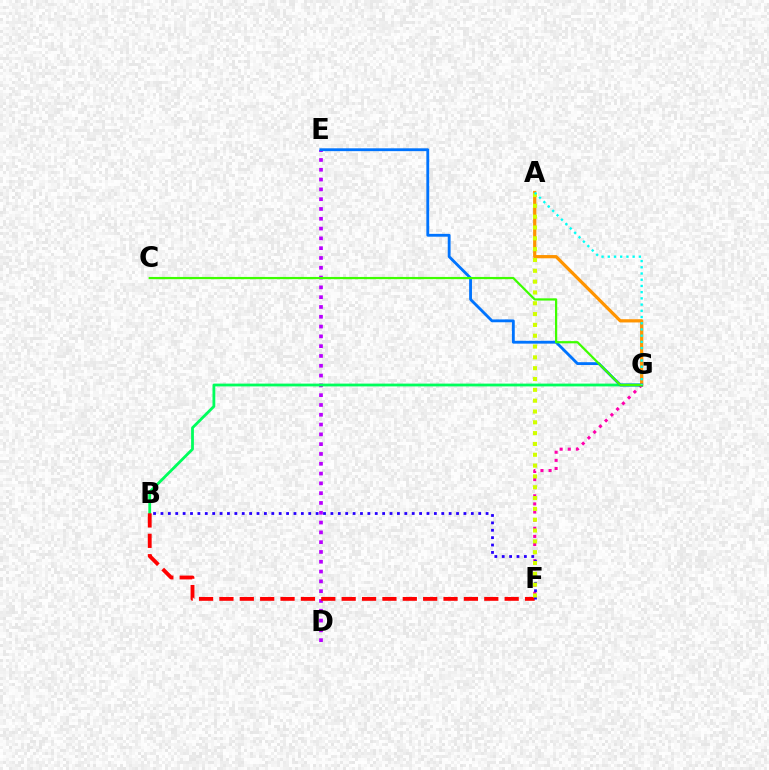{('D', 'E'): [{'color': '#b900ff', 'line_style': 'dotted', 'thickness': 2.66}], ('F', 'G'): [{'color': '#ff00ac', 'line_style': 'dotted', 'thickness': 2.21}], ('B', 'G'): [{'color': '#00ff5c', 'line_style': 'solid', 'thickness': 2.01}], ('A', 'G'): [{'color': '#ff9400', 'line_style': 'solid', 'thickness': 2.33}, {'color': '#00fff6', 'line_style': 'dotted', 'thickness': 1.69}], ('B', 'F'): [{'color': '#ff0000', 'line_style': 'dashed', 'thickness': 2.77}, {'color': '#2500ff', 'line_style': 'dotted', 'thickness': 2.01}], ('E', 'G'): [{'color': '#0074ff', 'line_style': 'solid', 'thickness': 2.04}], ('A', 'F'): [{'color': '#d1ff00', 'line_style': 'dotted', 'thickness': 2.94}], ('C', 'G'): [{'color': '#3dff00', 'line_style': 'solid', 'thickness': 1.6}]}